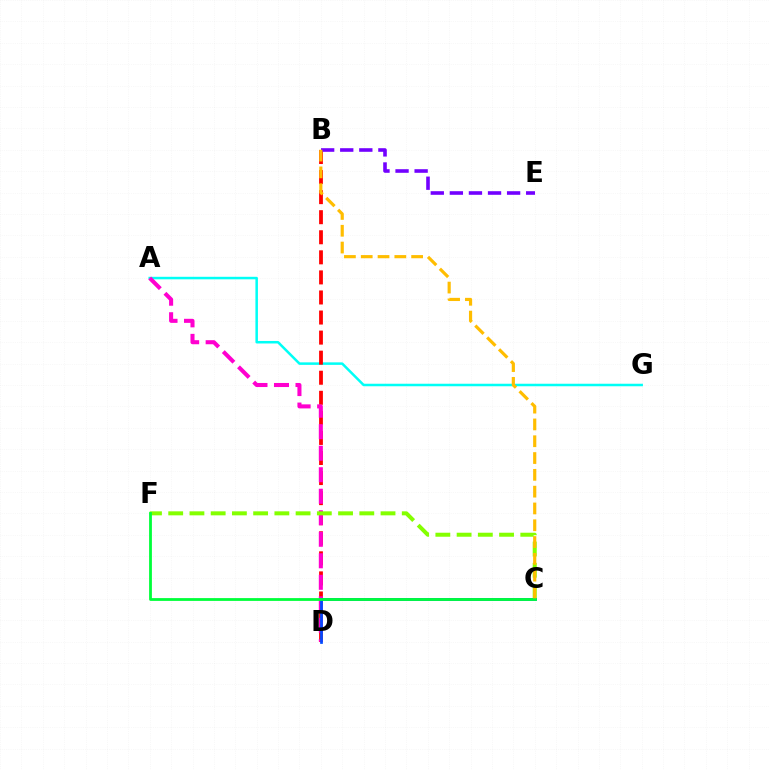{('A', 'G'): [{'color': '#00fff6', 'line_style': 'solid', 'thickness': 1.81}], ('B', 'D'): [{'color': '#ff0000', 'line_style': 'dashed', 'thickness': 2.73}], ('A', 'D'): [{'color': '#ff00cf', 'line_style': 'dashed', 'thickness': 2.92}], ('C', 'F'): [{'color': '#84ff00', 'line_style': 'dashed', 'thickness': 2.88}, {'color': '#00ff39', 'line_style': 'solid', 'thickness': 2.02}], ('C', 'D'): [{'color': '#004bff', 'line_style': 'solid', 'thickness': 1.96}], ('B', 'E'): [{'color': '#7200ff', 'line_style': 'dashed', 'thickness': 2.59}], ('B', 'C'): [{'color': '#ffbd00', 'line_style': 'dashed', 'thickness': 2.28}]}